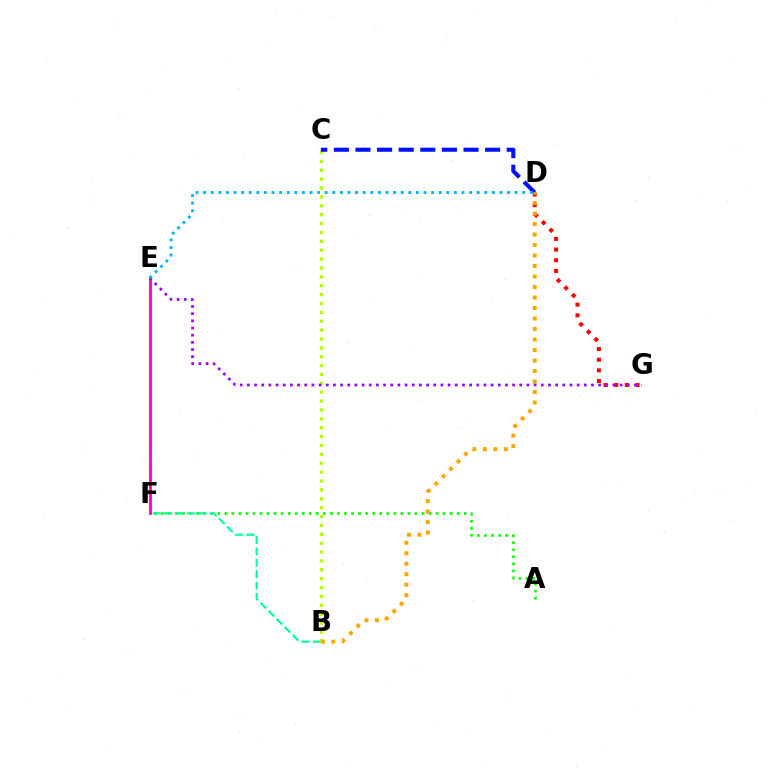{('A', 'F'): [{'color': '#08ff00', 'line_style': 'dotted', 'thickness': 1.91}], ('B', 'F'): [{'color': '#00ff9d', 'line_style': 'dashed', 'thickness': 1.55}], ('B', 'C'): [{'color': '#b3ff00', 'line_style': 'dotted', 'thickness': 2.41}], ('D', 'G'): [{'color': '#ff0000', 'line_style': 'dotted', 'thickness': 2.89}], ('C', 'D'): [{'color': '#0010ff', 'line_style': 'dashed', 'thickness': 2.94}], ('E', 'F'): [{'color': '#ff00bd', 'line_style': 'solid', 'thickness': 2.0}], ('B', 'D'): [{'color': '#ffa500', 'line_style': 'dotted', 'thickness': 2.85}], ('E', 'G'): [{'color': '#9b00ff', 'line_style': 'dotted', 'thickness': 1.95}], ('D', 'E'): [{'color': '#00b5ff', 'line_style': 'dotted', 'thickness': 2.06}]}